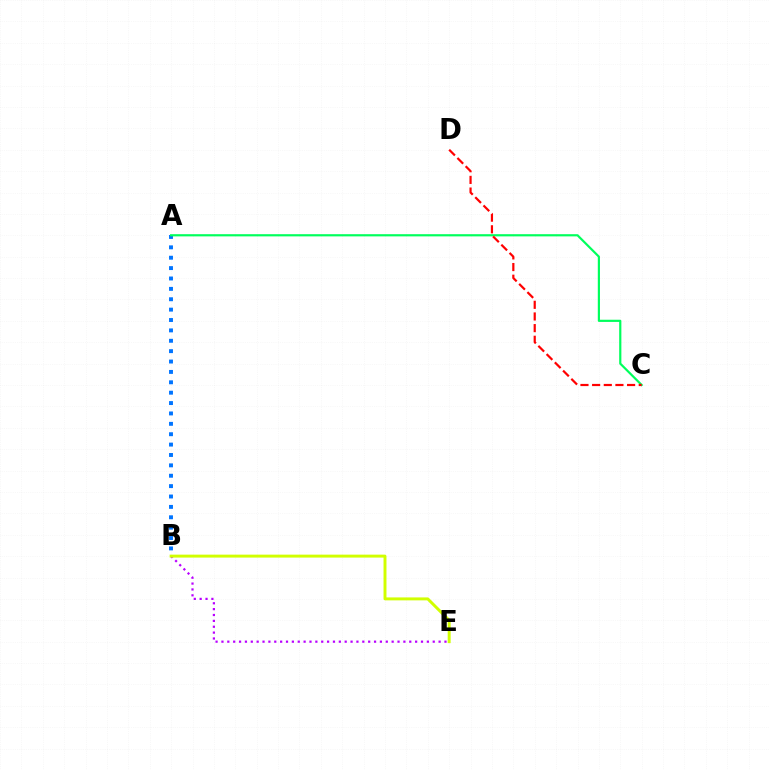{('A', 'B'): [{'color': '#0074ff', 'line_style': 'dotted', 'thickness': 2.82}], ('A', 'C'): [{'color': '#00ff5c', 'line_style': 'solid', 'thickness': 1.57}], ('B', 'E'): [{'color': '#b900ff', 'line_style': 'dotted', 'thickness': 1.59}, {'color': '#d1ff00', 'line_style': 'solid', 'thickness': 2.12}], ('C', 'D'): [{'color': '#ff0000', 'line_style': 'dashed', 'thickness': 1.58}]}